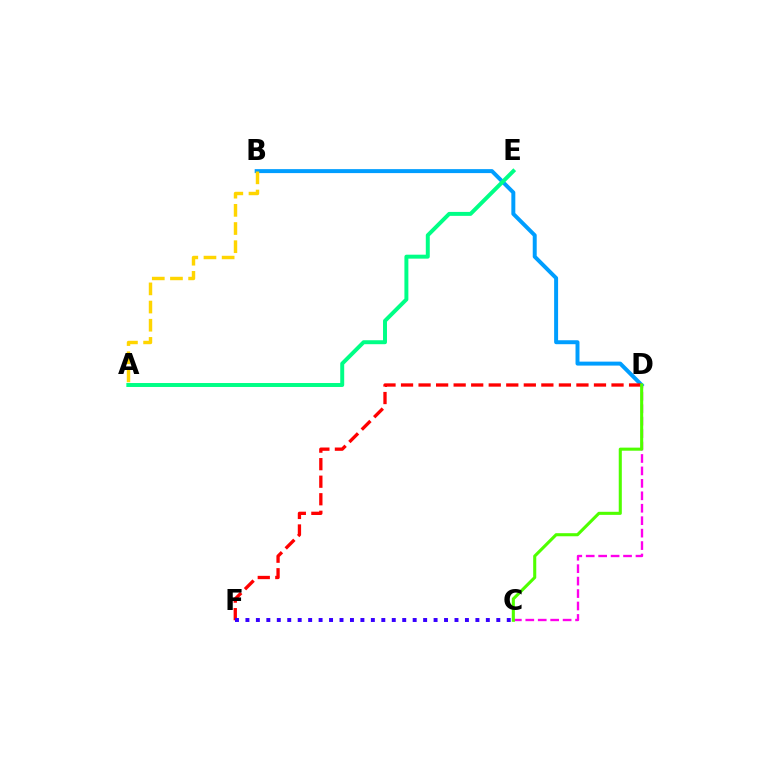{('B', 'D'): [{'color': '#009eff', 'line_style': 'solid', 'thickness': 2.85}], ('D', 'F'): [{'color': '#ff0000', 'line_style': 'dashed', 'thickness': 2.38}], ('C', 'D'): [{'color': '#ff00ed', 'line_style': 'dashed', 'thickness': 1.69}, {'color': '#4fff00', 'line_style': 'solid', 'thickness': 2.22}], ('A', 'E'): [{'color': '#00ff86', 'line_style': 'solid', 'thickness': 2.85}], ('C', 'F'): [{'color': '#3700ff', 'line_style': 'dotted', 'thickness': 2.84}], ('A', 'B'): [{'color': '#ffd500', 'line_style': 'dashed', 'thickness': 2.47}]}